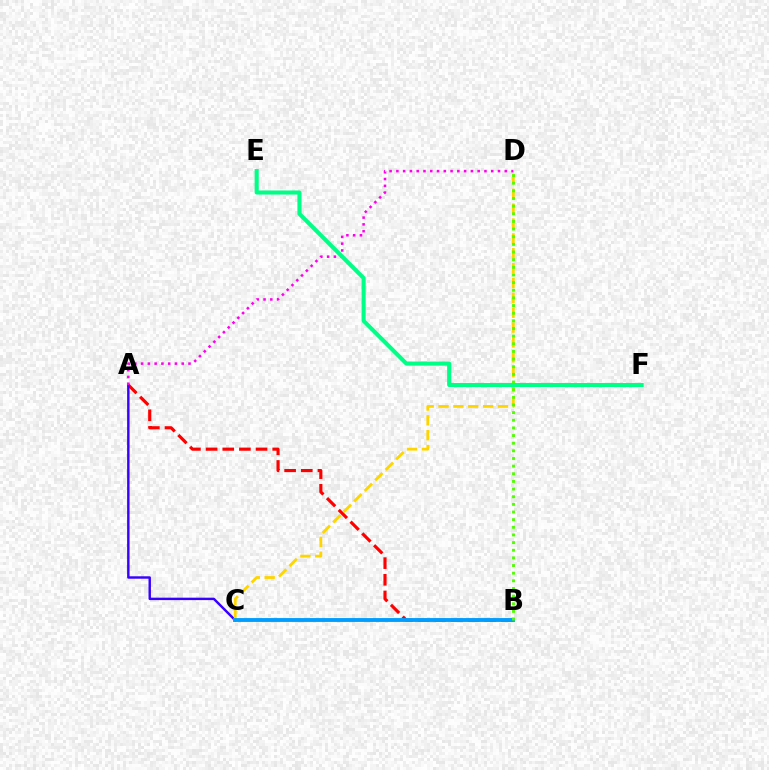{('A', 'B'): [{'color': '#ff0000', 'line_style': 'dashed', 'thickness': 2.26}], ('A', 'C'): [{'color': '#3700ff', 'line_style': 'solid', 'thickness': 1.75}], ('C', 'D'): [{'color': '#ffd500', 'line_style': 'dashed', 'thickness': 2.02}], ('B', 'C'): [{'color': '#009eff', 'line_style': 'solid', 'thickness': 2.79}], ('B', 'D'): [{'color': '#4fff00', 'line_style': 'dotted', 'thickness': 2.08}], ('A', 'D'): [{'color': '#ff00ed', 'line_style': 'dotted', 'thickness': 1.84}], ('E', 'F'): [{'color': '#00ff86', 'line_style': 'solid', 'thickness': 2.94}]}